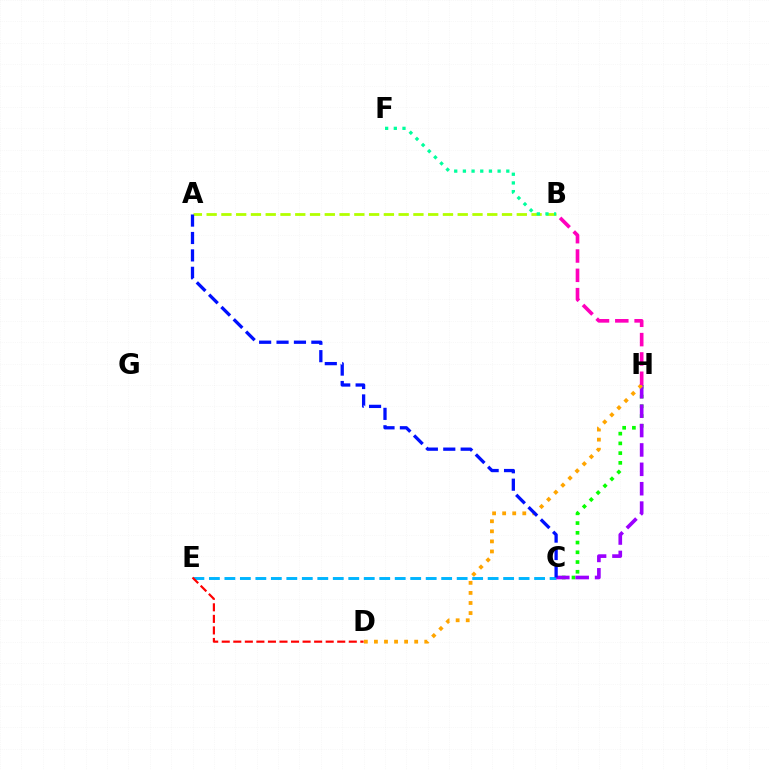{('A', 'B'): [{'color': '#b3ff00', 'line_style': 'dashed', 'thickness': 2.01}], ('C', 'E'): [{'color': '#00b5ff', 'line_style': 'dashed', 'thickness': 2.1}], ('B', 'F'): [{'color': '#00ff9d', 'line_style': 'dotted', 'thickness': 2.36}], ('D', 'E'): [{'color': '#ff0000', 'line_style': 'dashed', 'thickness': 1.57}], ('C', 'H'): [{'color': '#08ff00', 'line_style': 'dotted', 'thickness': 2.65}, {'color': '#9b00ff', 'line_style': 'dashed', 'thickness': 2.63}], ('D', 'H'): [{'color': '#ffa500', 'line_style': 'dotted', 'thickness': 2.73}], ('B', 'H'): [{'color': '#ff00bd', 'line_style': 'dashed', 'thickness': 2.62}], ('A', 'C'): [{'color': '#0010ff', 'line_style': 'dashed', 'thickness': 2.37}]}